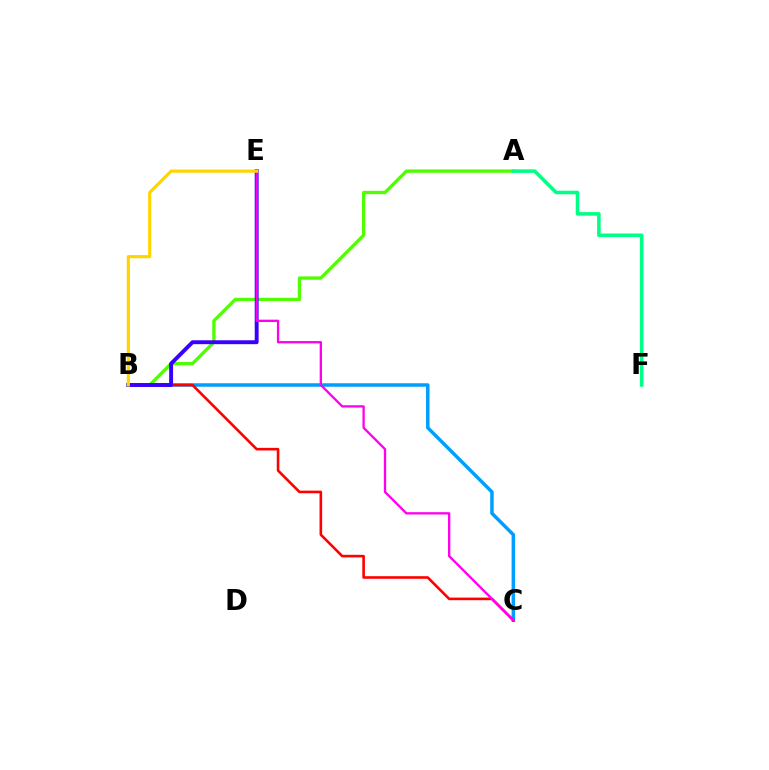{('A', 'B'): [{'color': '#4fff00', 'line_style': 'solid', 'thickness': 2.38}], ('B', 'C'): [{'color': '#009eff', 'line_style': 'solid', 'thickness': 2.51}, {'color': '#ff0000', 'line_style': 'solid', 'thickness': 1.87}], ('A', 'F'): [{'color': '#00ff86', 'line_style': 'solid', 'thickness': 2.56}], ('B', 'E'): [{'color': '#3700ff', 'line_style': 'solid', 'thickness': 2.81}, {'color': '#ffd500', 'line_style': 'solid', 'thickness': 2.28}], ('C', 'E'): [{'color': '#ff00ed', 'line_style': 'solid', 'thickness': 1.67}]}